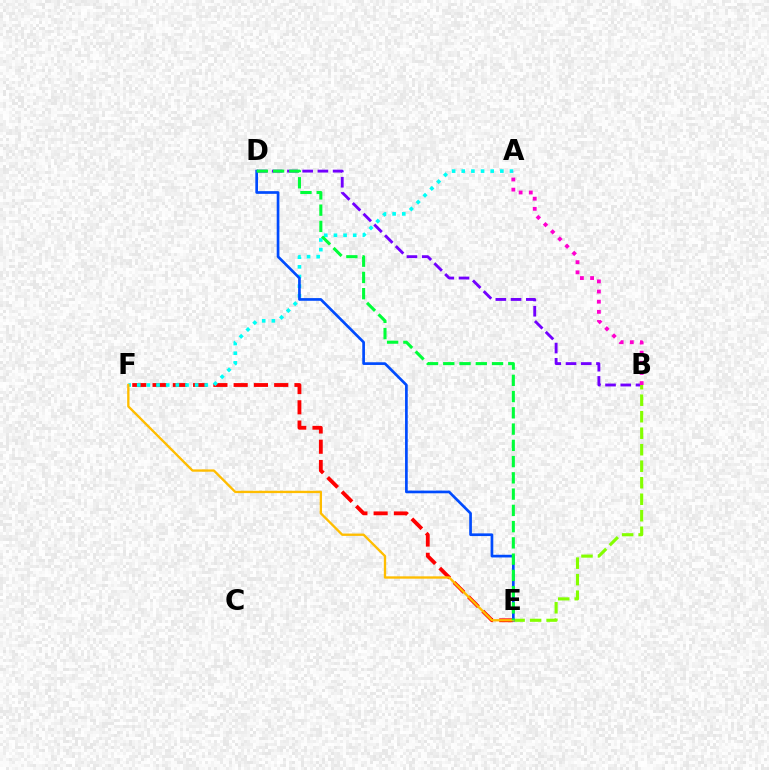{('B', 'D'): [{'color': '#7200ff', 'line_style': 'dashed', 'thickness': 2.07}], ('B', 'E'): [{'color': '#84ff00', 'line_style': 'dashed', 'thickness': 2.24}], ('E', 'F'): [{'color': '#ff0000', 'line_style': 'dashed', 'thickness': 2.75}, {'color': '#ffbd00', 'line_style': 'solid', 'thickness': 1.69}], ('A', 'F'): [{'color': '#00fff6', 'line_style': 'dotted', 'thickness': 2.62}], ('D', 'E'): [{'color': '#004bff', 'line_style': 'solid', 'thickness': 1.94}, {'color': '#00ff39', 'line_style': 'dashed', 'thickness': 2.21}], ('A', 'B'): [{'color': '#ff00cf', 'line_style': 'dotted', 'thickness': 2.76}]}